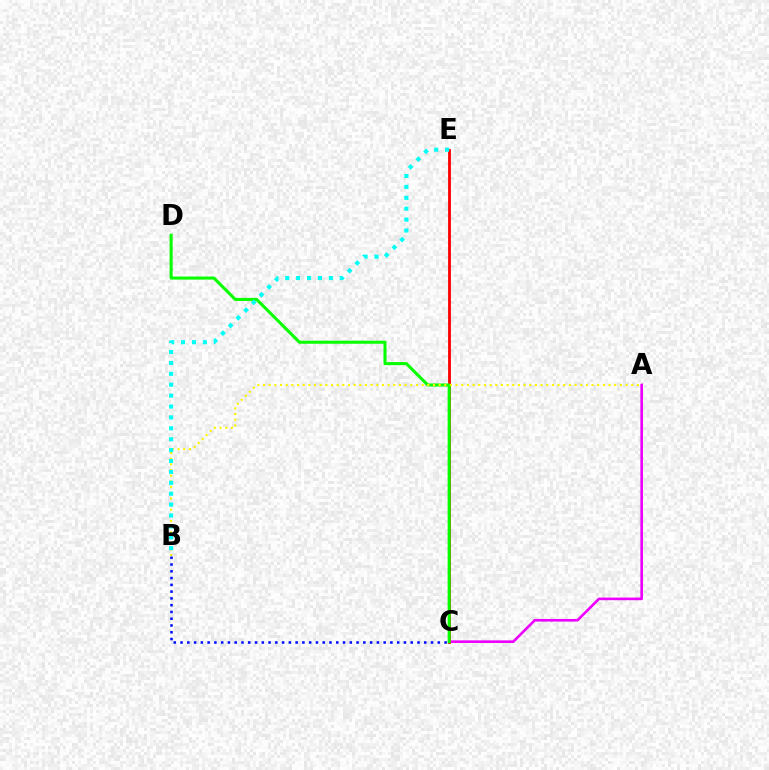{('A', 'C'): [{'color': '#ee00ff', 'line_style': 'solid', 'thickness': 1.89}], ('C', 'E'): [{'color': '#ff0000', 'line_style': 'solid', 'thickness': 2.04}], ('C', 'D'): [{'color': '#08ff00', 'line_style': 'solid', 'thickness': 2.2}], ('A', 'B'): [{'color': '#fcf500', 'line_style': 'dotted', 'thickness': 1.54}], ('B', 'E'): [{'color': '#00fff6', 'line_style': 'dotted', 'thickness': 2.96}], ('B', 'C'): [{'color': '#0010ff', 'line_style': 'dotted', 'thickness': 1.84}]}